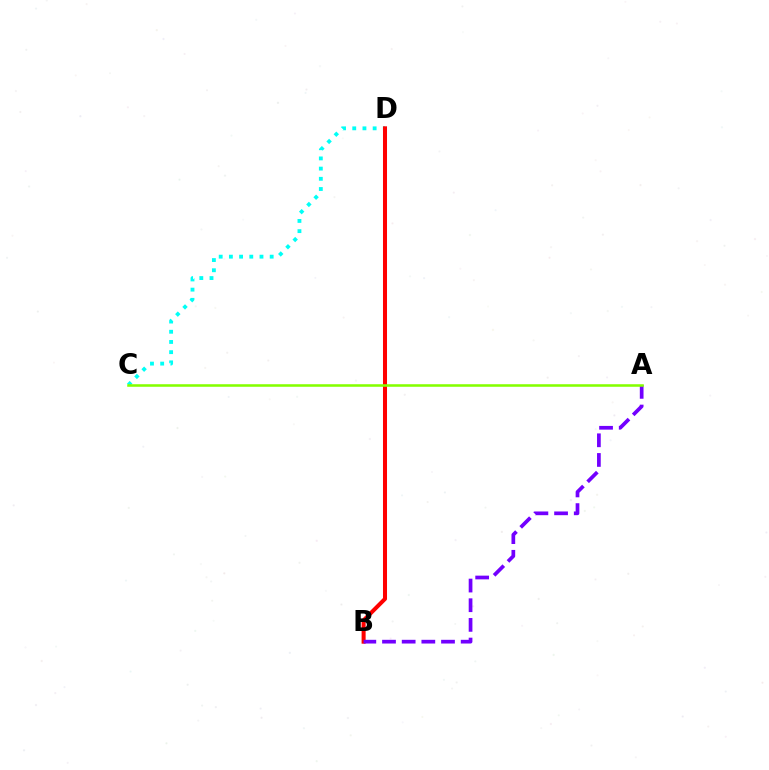{('C', 'D'): [{'color': '#00fff6', 'line_style': 'dotted', 'thickness': 2.77}], ('B', 'D'): [{'color': '#ff0000', 'line_style': 'solid', 'thickness': 2.9}], ('A', 'B'): [{'color': '#7200ff', 'line_style': 'dashed', 'thickness': 2.67}], ('A', 'C'): [{'color': '#84ff00', 'line_style': 'solid', 'thickness': 1.83}]}